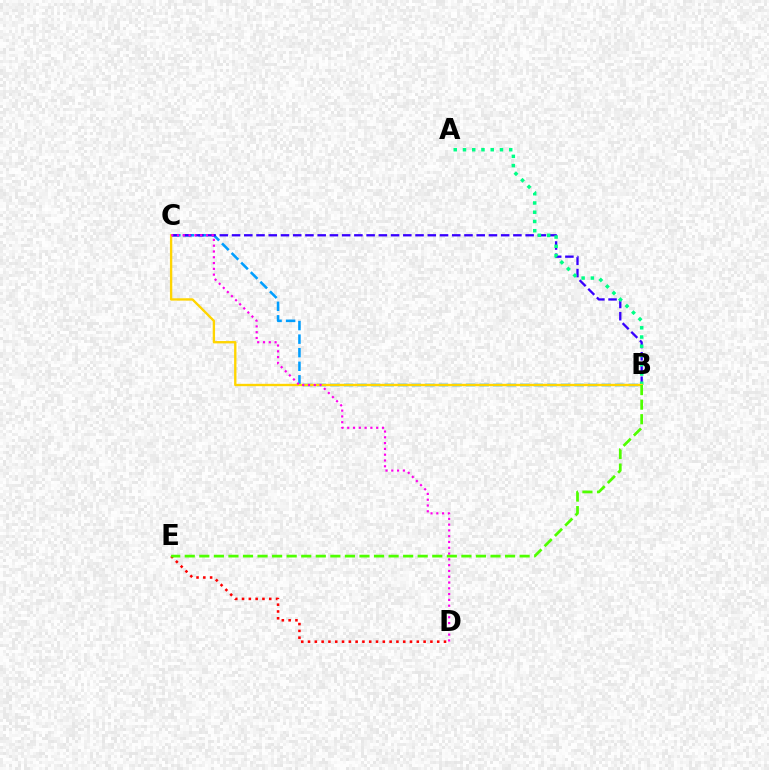{('B', 'C'): [{'color': '#009eff', 'line_style': 'dashed', 'thickness': 1.84}, {'color': '#3700ff', 'line_style': 'dashed', 'thickness': 1.66}, {'color': '#ffd500', 'line_style': 'solid', 'thickness': 1.69}], ('A', 'B'): [{'color': '#00ff86', 'line_style': 'dotted', 'thickness': 2.51}], ('D', 'E'): [{'color': '#ff0000', 'line_style': 'dotted', 'thickness': 1.85}], ('B', 'E'): [{'color': '#4fff00', 'line_style': 'dashed', 'thickness': 1.98}], ('C', 'D'): [{'color': '#ff00ed', 'line_style': 'dotted', 'thickness': 1.57}]}